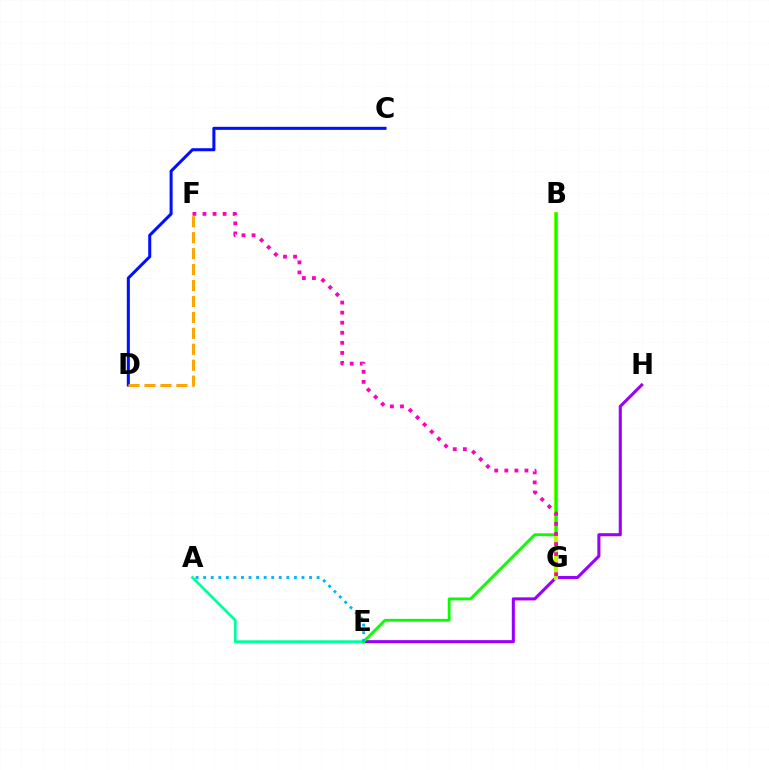{('B', 'G'): [{'color': '#ff0000', 'line_style': 'solid', 'thickness': 1.64}, {'color': '#b3ff00', 'line_style': 'solid', 'thickness': 2.99}], ('E', 'H'): [{'color': '#9b00ff', 'line_style': 'solid', 'thickness': 2.21}], ('C', 'D'): [{'color': '#0010ff', 'line_style': 'solid', 'thickness': 2.19}], ('A', 'E'): [{'color': '#00ff9d', 'line_style': 'solid', 'thickness': 1.99}, {'color': '#00b5ff', 'line_style': 'dotted', 'thickness': 2.06}], ('B', 'E'): [{'color': '#08ff00', 'line_style': 'solid', 'thickness': 2.05}], ('D', 'F'): [{'color': '#ffa500', 'line_style': 'dashed', 'thickness': 2.17}], ('F', 'G'): [{'color': '#ff00bd', 'line_style': 'dotted', 'thickness': 2.74}]}